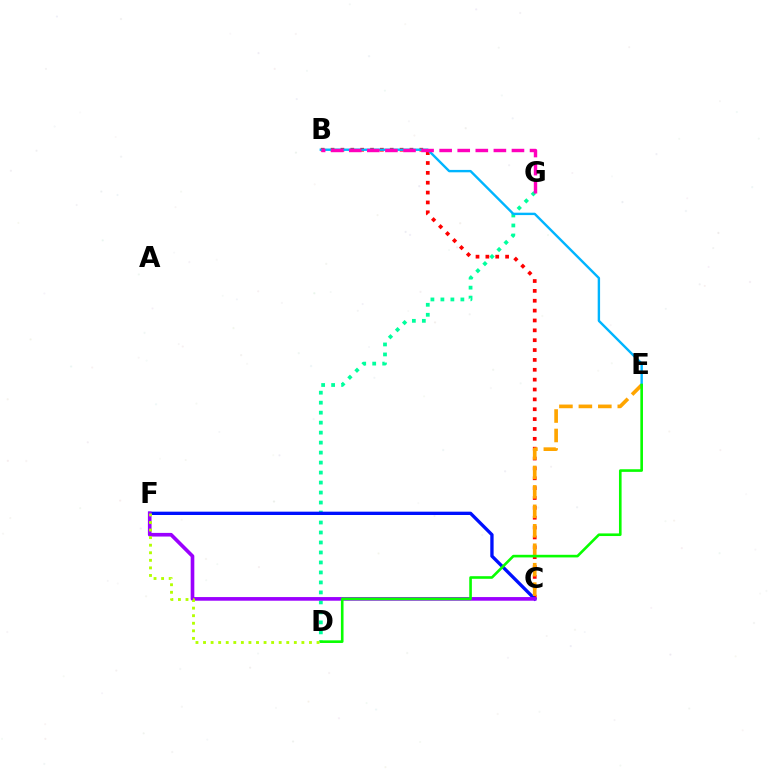{('D', 'G'): [{'color': '#00ff9d', 'line_style': 'dotted', 'thickness': 2.71}], ('B', 'C'): [{'color': '#ff0000', 'line_style': 'dotted', 'thickness': 2.68}], ('C', 'F'): [{'color': '#0010ff', 'line_style': 'solid', 'thickness': 2.4}, {'color': '#9b00ff', 'line_style': 'solid', 'thickness': 2.62}], ('C', 'E'): [{'color': '#ffa500', 'line_style': 'dashed', 'thickness': 2.64}], ('B', 'E'): [{'color': '#00b5ff', 'line_style': 'solid', 'thickness': 1.72}], ('D', 'E'): [{'color': '#08ff00', 'line_style': 'solid', 'thickness': 1.89}], ('B', 'G'): [{'color': '#ff00bd', 'line_style': 'dashed', 'thickness': 2.46}], ('D', 'F'): [{'color': '#b3ff00', 'line_style': 'dotted', 'thickness': 2.06}]}